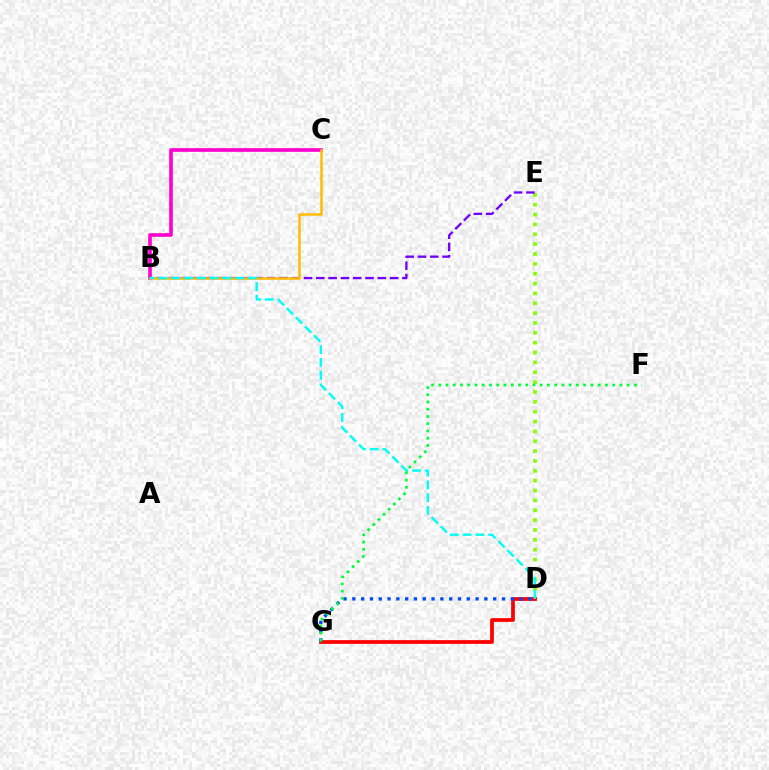{('D', 'E'): [{'color': '#84ff00', 'line_style': 'dotted', 'thickness': 2.68}], ('B', 'E'): [{'color': '#7200ff', 'line_style': 'dashed', 'thickness': 1.67}], ('B', 'C'): [{'color': '#ff00cf', 'line_style': 'solid', 'thickness': 2.62}, {'color': '#ffbd00', 'line_style': 'solid', 'thickness': 1.81}], ('D', 'G'): [{'color': '#ff0000', 'line_style': 'solid', 'thickness': 2.69}, {'color': '#004bff', 'line_style': 'dotted', 'thickness': 2.39}], ('B', 'D'): [{'color': '#00fff6', 'line_style': 'dashed', 'thickness': 1.74}], ('F', 'G'): [{'color': '#00ff39', 'line_style': 'dotted', 'thickness': 1.97}]}